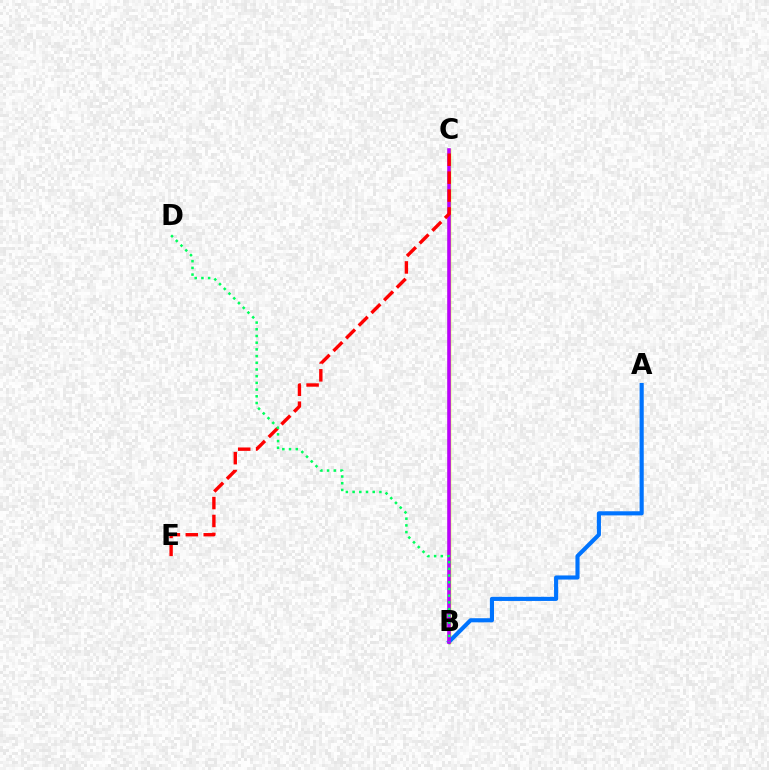{('B', 'C'): [{'color': '#d1ff00', 'line_style': 'solid', 'thickness': 2.51}, {'color': '#b900ff', 'line_style': 'solid', 'thickness': 2.58}], ('A', 'B'): [{'color': '#0074ff', 'line_style': 'solid', 'thickness': 2.97}], ('C', 'E'): [{'color': '#ff0000', 'line_style': 'dashed', 'thickness': 2.43}], ('B', 'D'): [{'color': '#00ff5c', 'line_style': 'dotted', 'thickness': 1.82}]}